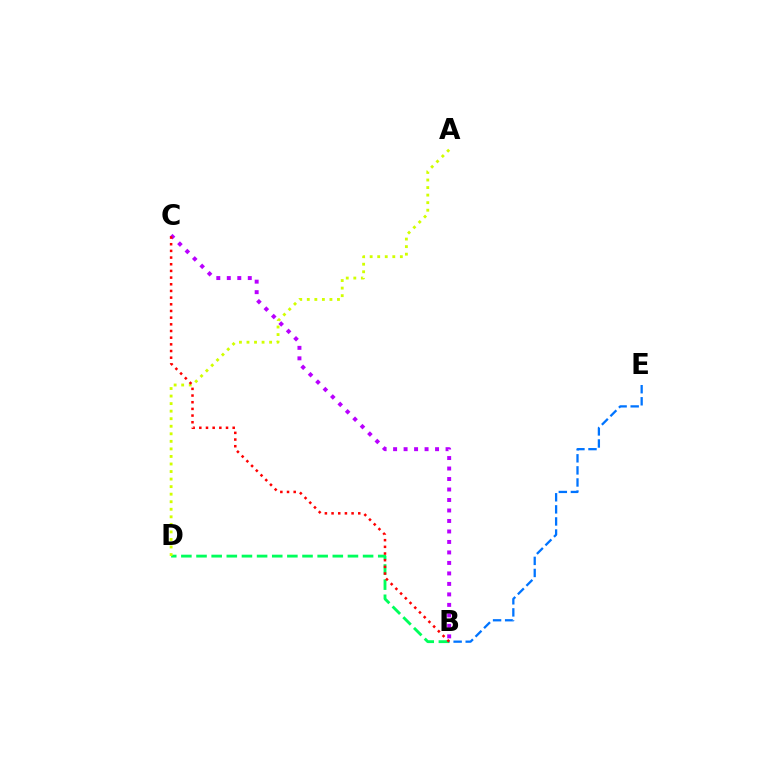{('B', 'D'): [{'color': '#00ff5c', 'line_style': 'dashed', 'thickness': 2.06}], ('B', 'C'): [{'color': '#b900ff', 'line_style': 'dotted', 'thickness': 2.85}, {'color': '#ff0000', 'line_style': 'dotted', 'thickness': 1.81}], ('A', 'D'): [{'color': '#d1ff00', 'line_style': 'dotted', 'thickness': 2.05}], ('B', 'E'): [{'color': '#0074ff', 'line_style': 'dashed', 'thickness': 1.64}]}